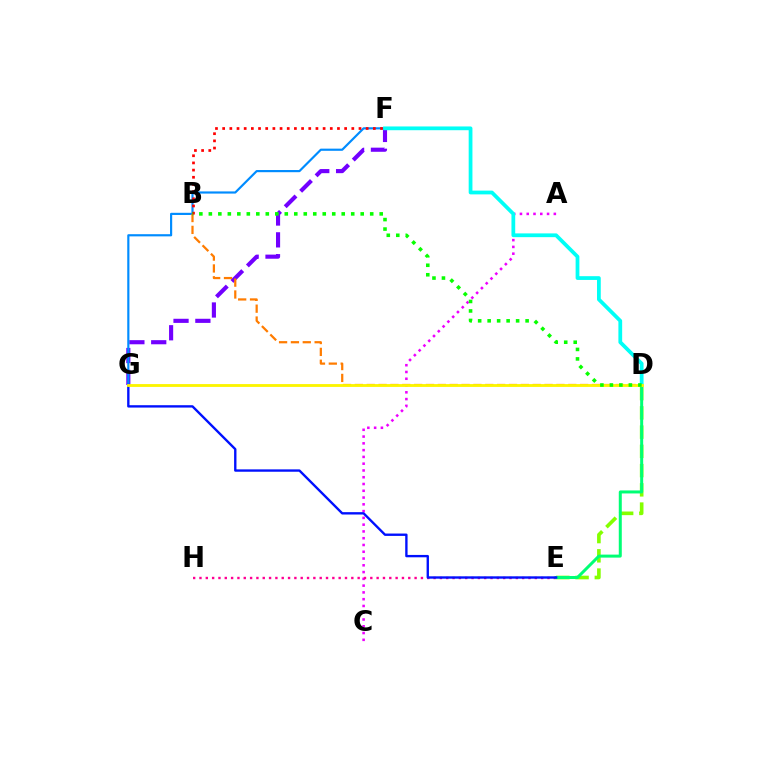{('A', 'C'): [{'color': '#ee00ff', 'line_style': 'dotted', 'thickness': 1.84}], ('D', 'E'): [{'color': '#84ff00', 'line_style': 'dashed', 'thickness': 2.61}, {'color': '#00ff74', 'line_style': 'solid', 'thickness': 2.16}], ('F', 'G'): [{'color': '#7200ff', 'line_style': 'dashed', 'thickness': 2.97}, {'color': '#008cff', 'line_style': 'solid', 'thickness': 1.56}], ('E', 'H'): [{'color': '#ff0094', 'line_style': 'dotted', 'thickness': 1.72}], ('B', 'D'): [{'color': '#ff7c00', 'line_style': 'dashed', 'thickness': 1.61}, {'color': '#08ff00', 'line_style': 'dotted', 'thickness': 2.58}], ('D', 'F'): [{'color': '#00fff6', 'line_style': 'solid', 'thickness': 2.71}], ('E', 'G'): [{'color': '#0010ff', 'line_style': 'solid', 'thickness': 1.7}], ('D', 'G'): [{'color': '#fcf500', 'line_style': 'solid', 'thickness': 2.04}], ('B', 'F'): [{'color': '#ff0000', 'line_style': 'dotted', 'thickness': 1.95}]}